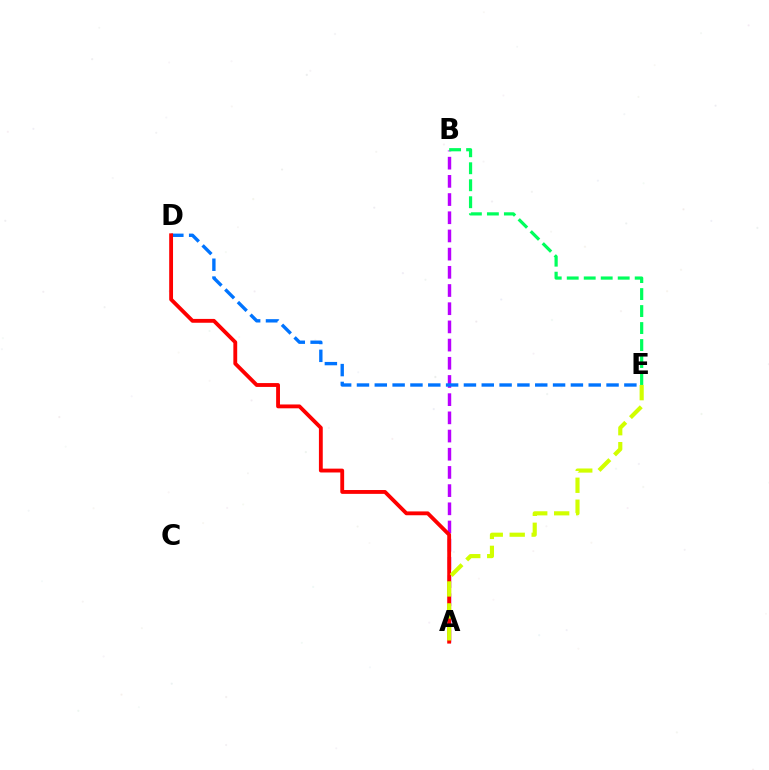{('A', 'B'): [{'color': '#b900ff', 'line_style': 'dashed', 'thickness': 2.47}], ('D', 'E'): [{'color': '#0074ff', 'line_style': 'dashed', 'thickness': 2.42}], ('A', 'D'): [{'color': '#ff0000', 'line_style': 'solid', 'thickness': 2.77}], ('B', 'E'): [{'color': '#00ff5c', 'line_style': 'dashed', 'thickness': 2.31}], ('A', 'E'): [{'color': '#d1ff00', 'line_style': 'dashed', 'thickness': 2.98}]}